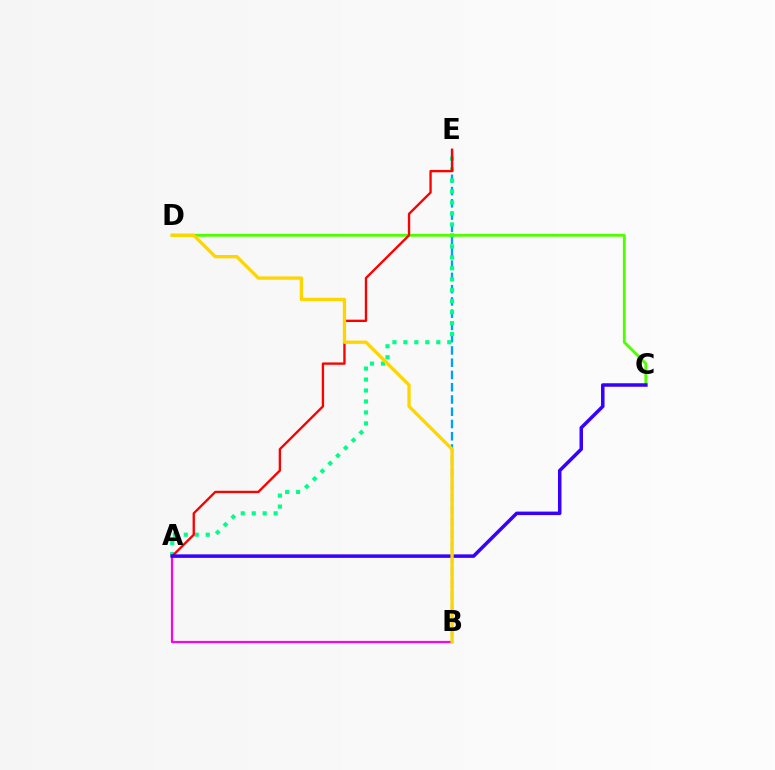{('B', 'E'): [{'color': '#009eff', 'line_style': 'dashed', 'thickness': 1.67}], ('A', 'E'): [{'color': '#00ff86', 'line_style': 'dotted', 'thickness': 2.98}, {'color': '#ff0000', 'line_style': 'solid', 'thickness': 1.69}], ('C', 'D'): [{'color': '#4fff00', 'line_style': 'solid', 'thickness': 2.06}], ('A', 'B'): [{'color': '#ff00ed', 'line_style': 'solid', 'thickness': 1.59}], ('A', 'C'): [{'color': '#3700ff', 'line_style': 'solid', 'thickness': 2.52}], ('B', 'D'): [{'color': '#ffd500', 'line_style': 'solid', 'thickness': 2.38}]}